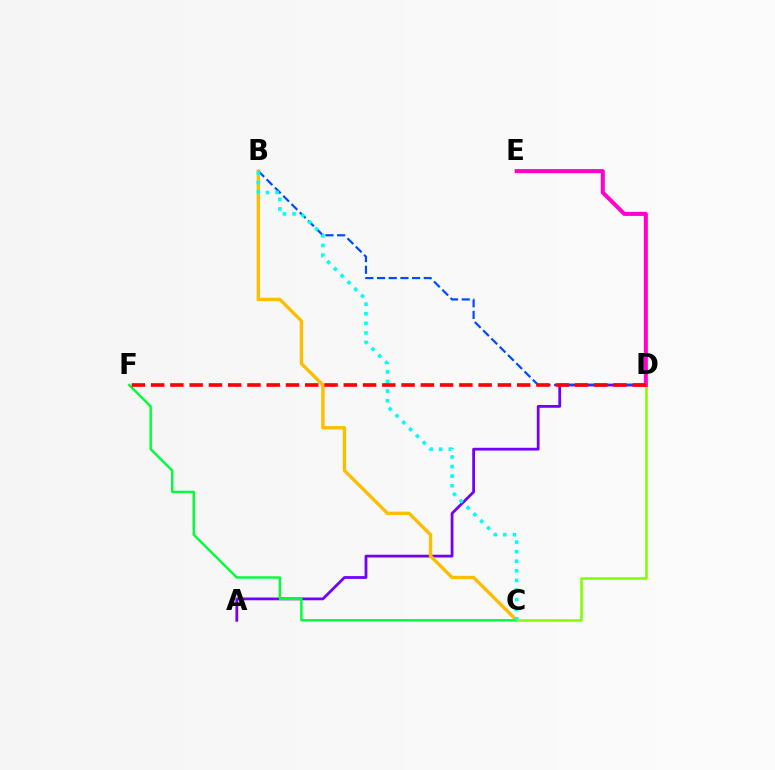{('A', 'D'): [{'color': '#7200ff', 'line_style': 'solid', 'thickness': 2.0}], ('B', 'C'): [{'color': '#ffbd00', 'line_style': 'solid', 'thickness': 2.42}, {'color': '#00fff6', 'line_style': 'dotted', 'thickness': 2.6}], ('C', 'F'): [{'color': '#00ff39', 'line_style': 'solid', 'thickness': 1.75}], ('C', 'D'): [{'color': '#84ff00', 'line_style': 'solid', 'thickness': 1.86}], ('D', 'E'): [{'color': '#ff00cf', 'line_style': 'solid', 'thickness': 2.9}], ('B', 'D'): [{'color': '#004bff', 'line_style': 'dashed', 'thickness': 1.59}], ('D', 'F'): [{'color': '#ff0000', 'line_style': 'dashed', 'thickness': 2.62}]}